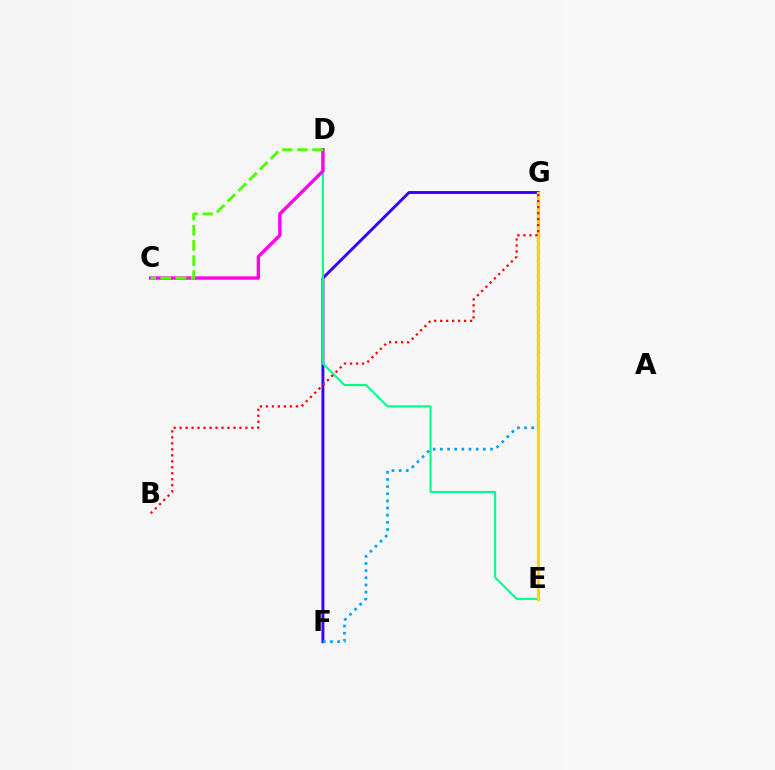{('F', 'G'): [{'color': '#3700ff', 'line_style': 'solid', 'thickness': 2.09}, {'color': '#009eff', 'line_style': 'dotted', 'thickness': 1.94}], ('D', 'E'): [{'color': '#00ff86', 'line_style': 'solid', 'thickness': 1.51}], ('E', 'G'): [{'color': '#ffd500', 'line_style': 'solid', 'thickness': 2.35}], ('B', 'G'): [{'color': '#ff0000', 'line_style': 'dotted', 'thickness': 1.63}], ('C', 'D'): [{'color': '#ff00ed', 'line_style': 'solid', 'thickness': 2.43}, {'color': '#4fff00', 'line_style': 'dashed', 'thickness': 2.06}]}